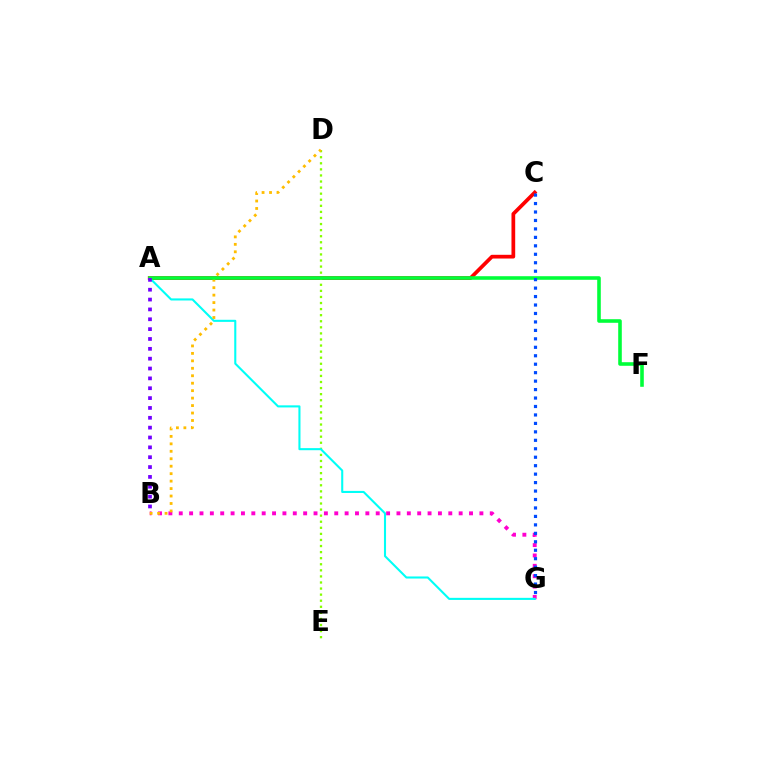{('A', 'C'): [{'color': '#ff0000', 'line_style': 'solid', 'thickness': 2.69}], ('B', 'G'): [{'color': '#ff00cf', 'line_style': 'dotted', 'thickness': 2.82}], ('D', 'E'): [{'color': '#84ff00', 'line_style': 'dotted', 'thickness': 1.65}], ('A', 'G'): [{'color': '#00fff6', 'line_style': 'solid', 'thickness': 1.5}], ('B', 'D'): [{'color': '#ffbd00', 'line_style': 'dotted', 'thickness': 2.03}], ('A', 'F'): [{'color': '#00ff39', 'line_style': 'solid', 'thickness': 2.58}], ('C', 'G'): [{'color': '#004bff', 'line_style': 'dotted', 'thickness': 2.3}], ('A', 'B'): [{'color': '#7200ff', 'line_style': 'dotted', 'thickness': 2.68}]}